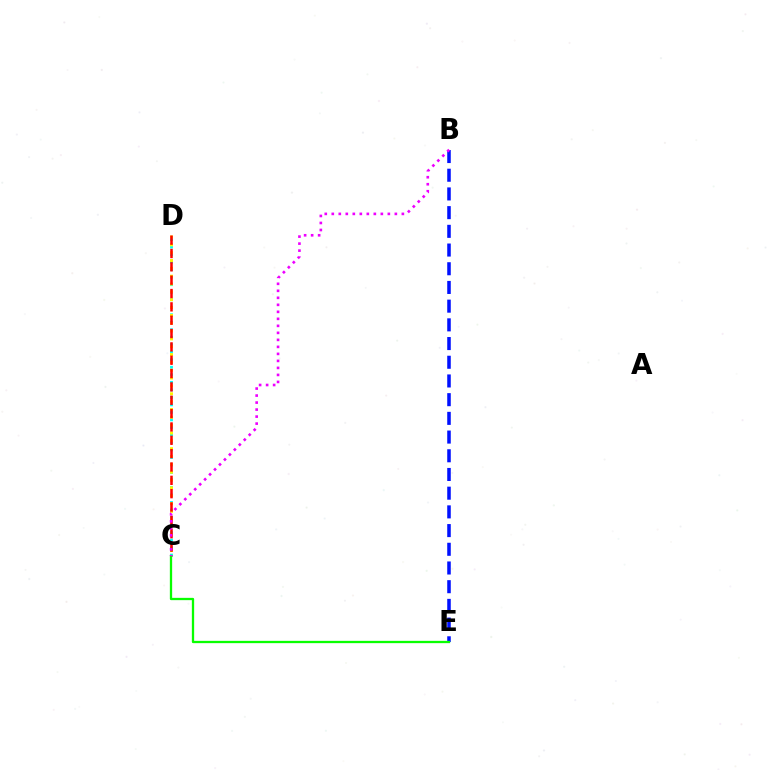{('C', 'D'): [{'color': '#00fff6', 'line_style': 'dotted', 'thickness': 2.04}, {'color': '#fcf500', 'line_style': 'dotted', 'thickness': 2.13}, {'color': '#ff0000', 'line_style': 'dashed', 'thickness': 1.81}], ('B', 'E'): [{'color': '#0010ff', 'line_style': 'dashed', 'thickness': 2.54}], ('C', 'E'): [{'color': '#08ff00', 'line_style': 'solid', 'thickness': 1.66}], ('B', 'C'): [{'color': '#ee00ff', 'line_style': 'dotted', 'thickness': 1.9}]}